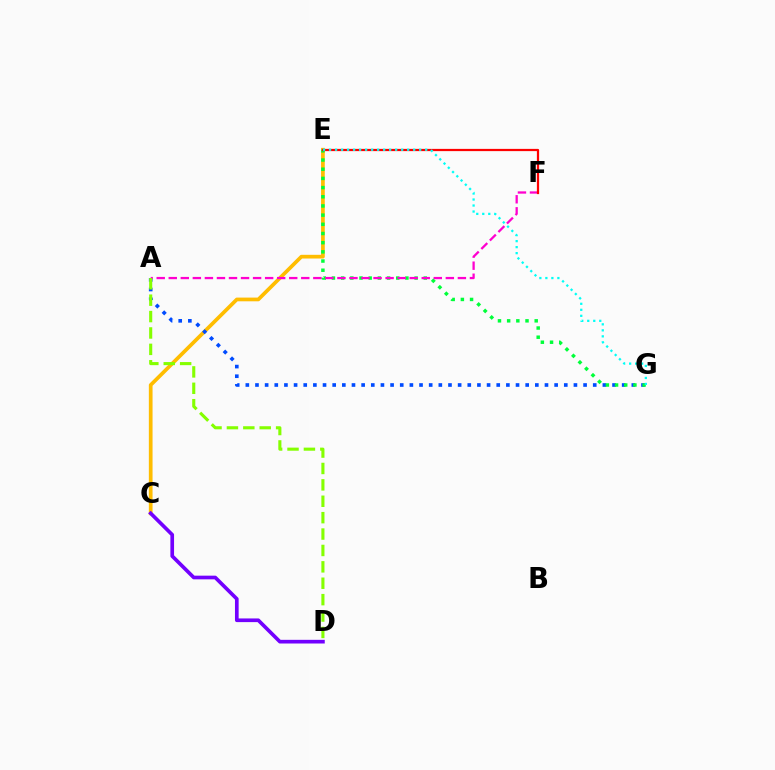{('C', 'E'): [{'color': '#ffbd00', 'line_style': 'solid', 'thickness': 2.67}], ('A', 'G'): [{'color': '#004bff', 'line_style': 'dotted', 'thickness': 2.62}], ('E', 'G'): [{'color': '#00ff39', 'line_style': 'dotted', 'thickness': 2.49}, {'color': '#00fff6', 'line_style': 'dotted', 'thickness': 1.63}], ('A', 'F'): [{'color': '#ff00cf', 'line_style': 'dashed', 'thickness': 1.64}], ('E', 'F'): [{'color': '#ff0000', 'line_style': 'solid', 'thickness': 1.61}], ('A', 'D'): [{'color': '#84ff00', 'line_style': 'dashed', 'thickness': 2.23}], ('C', 'D'): [{'color': '#7200ff', 'line_style': 'solid', 'thickness': 2.64}]}